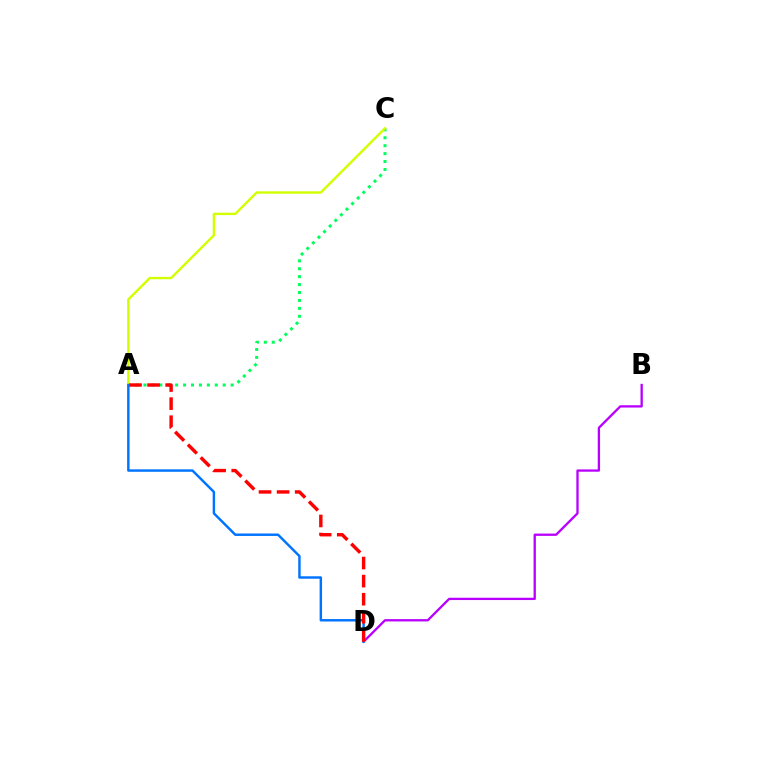{('A', 'C'): [{'color': '#00ff5c', 'line_style': 'dotted', 'thickness': 2.15}, {'color': '#d1ff00', 'line_style': 'solid', 'thickness': 1.73}], ('B', 'D'): [{'color': '#b900ff', 'line_style': 'solid', 'thickness': 1.66}], ('A', 'D'): [{'color': '#0074ff', 'line_style': 'solid', 'thickness': 1.76}, {'color': '#ff0000', 'line_style': 'dashed', 'thickness': 2.46}]}